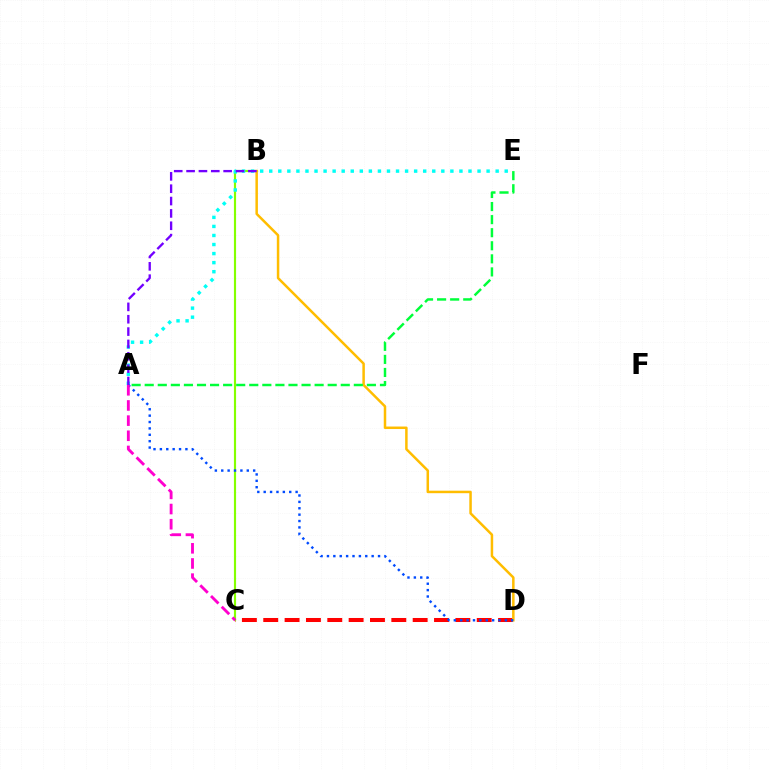{('C', 'D'): [{'color': '#ff0000', 'line_style': 'dashed', 'thickness': 2.9}], ('B', 'C'): [{'color': '#84ff00', 'line_style': 'solid', 'thickness': 1.55}], ('B', 'D'): [{'color': '#ffbd00', 'line_style': 'solid', 'thickness': 1.8}], ('A', 'E'): [{'color': '#00fff6', 'line_style': 'dotted', 'thickness': 2.46}, {'color': '#00ff39', 'line_style': 'dashed', 'thickness': 1.78}], ('A', 'D'): [{'color': '#004bff', 'line_style': 'dotted', 'thickness': 1.73}], ('A', 'C'): [{'color': '#ff00cf', 'line_style': 'dashed', 'thickness': 2.06}], ('A', 'B'): [{'color': '#7200ff', 'line_style': 'dashed', 'thickness': 1.68}]}